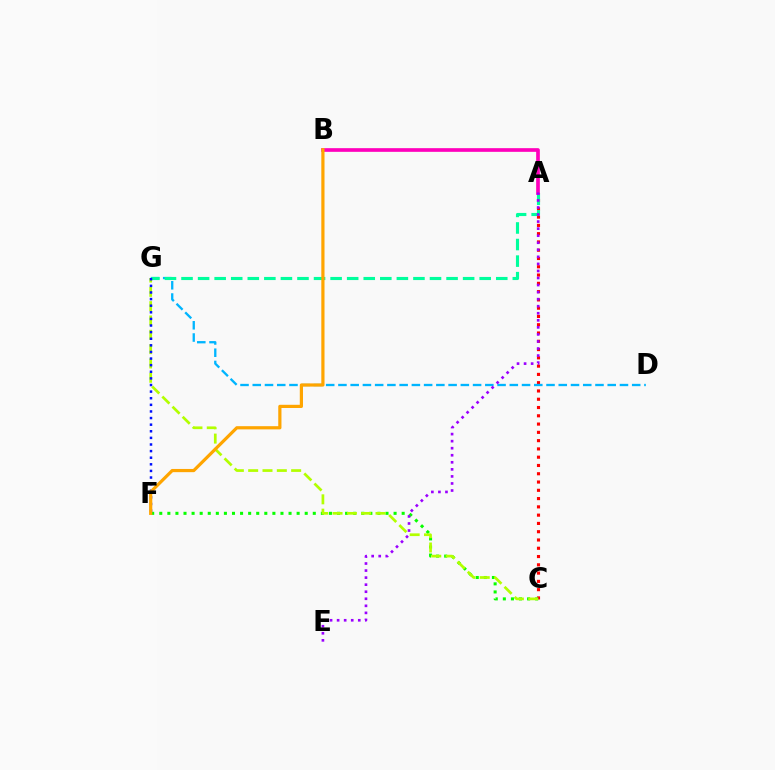{('A', 'C'): [{'color': '#ff0000', 'line_style': 'dotted', 'thickness': 2.25}], ('D', 'G'): [{'color': '#00b5ff', 'line_style': 'dashed', 'thickness': 1.66}], ('A', 'G'): [{'color': '#00ff9d', 'line_style': 'dashed', 'thickness': 2.25}], ('A', 'B'): [{'color': '#ff00bd', 'line_style': 'solid', 'thickness': 2.65}], ('C', 'F'): [{'color': '#08ff00', 'line_style': 'dotted', 'thickness': 2.2}], ('C', 'G'): [{'color': '#b3ff00', 'line_style': 'dashed', 'thickness': 1.95}], ('F', 'G'): [{'color': '#0010ff', 'line_style': 'dotted', 'thickness': 1.8}], ('B', 'F'): [{'color': '#ffa500', 'line_style': 'solid', 'thickness': 2.3}], ('A', 'E'): [{'color': '#9b00ff', 'line_style': 'dotted', 'thickness': 1.92}]}